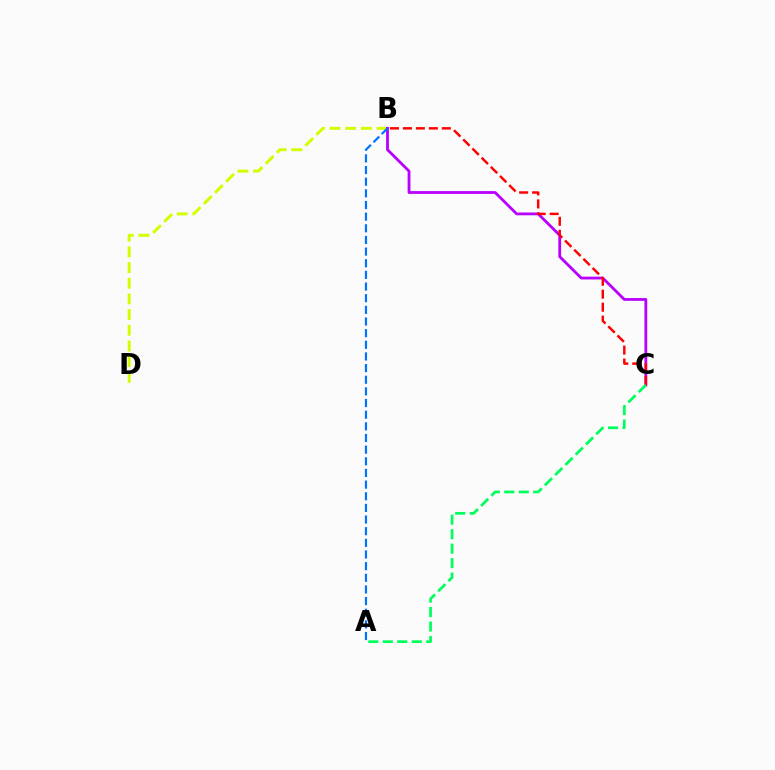{('B', 'D'): [{'color': '#d1ff00', 'line_style': 'dashed', 'thickness': 2.13}], ('B', 'C'): [{'color': '#b900ff', 'line_style': 'solid', 'thickness': 2.02}, {'color': '#ff0000', 'line_style': 'dashed', 'thickness': 1.76}], ('A', 'B'): [{'color': '#0074ff', 'line_style': 'dashed', 'thickness': 1.58}], ('A', 'C'): [{'color': '#00ff5c', 'line_style': 'dashed', 'thickness': 1.97}]}